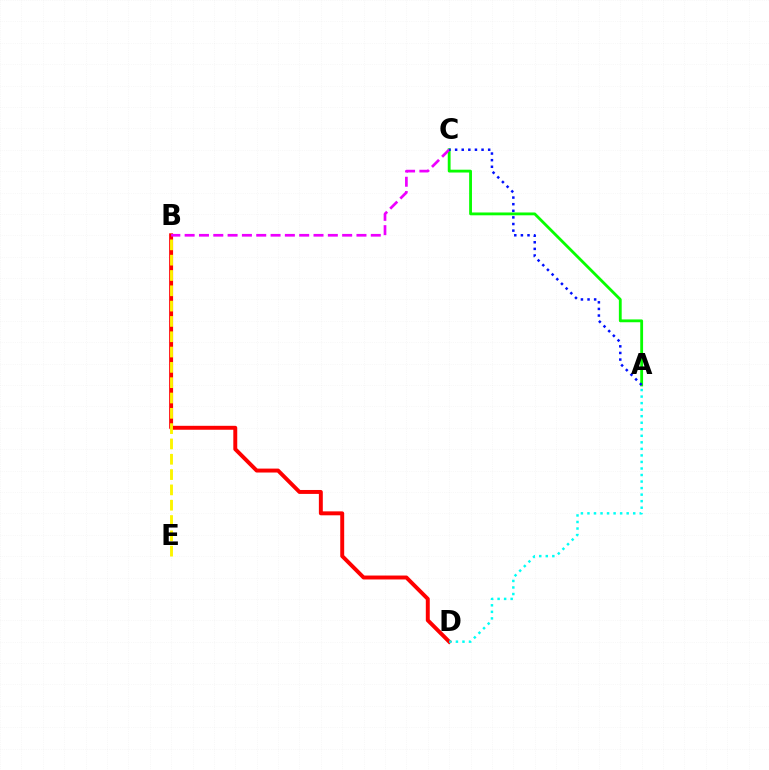{('B', 'D'): [{'color': '#ff0000', 'line_style': 'solid', 'thickness': 2.83}], ('B', 'E'): [{'color': '#fcf500', 'line_style': 'dashed', 'thickness': 2.08}], ('A', 'C'): [{'color': '#08ff00', 'line_style': 'solid', 'thickness': 2.03}, {'color': '#0010ff', 'line_style': 'dotted', 'thickness': 1.8}], ('A', 'D'): [{'color': '#00fff6', 'line_style': 'dotted', 'thickness': 1.78}], ('B', 'C'): [{'color': '#ee00ff', 'line_style': 'dashed', 'thickness': 1.95}]}